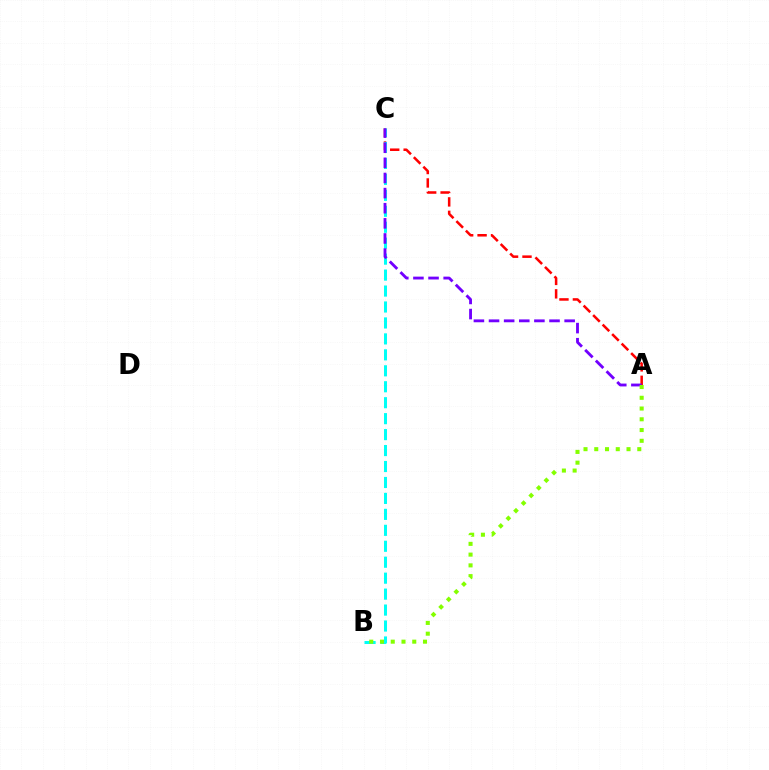{('A', 'C'): [{'color': '#ff0000', 'line_style': 'dashed', 'thickness': 1.83}, {'color': '#7200ff', 'line_style': 'dashed', 'thickness': 2.05}], ('B', 'C'): [{'color': '#00fff6', 'line_style': 'dashed', 'thickness': 2.17}], ('A', 'B'): [{'color': '#84ff00', 'line_style': 'dotted', 'thickness': 2.92}]}